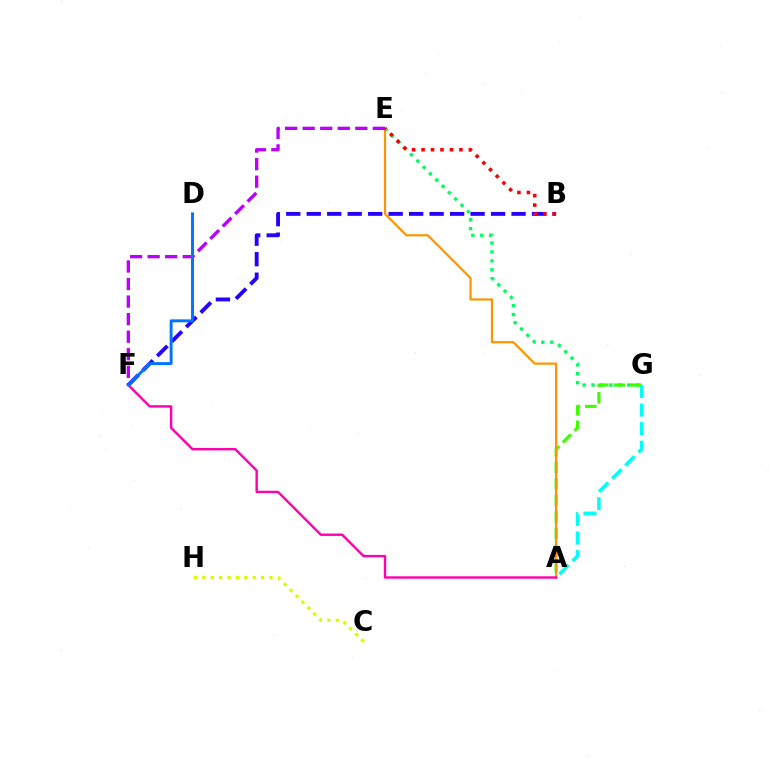{('E', 'G'): [{'color': '#00ff5c', 'line_style': 'dotted', 'thickness': 2.43}], ('A', 'G'): [{'color': '#3dff00', 'line_style': 'dashed', 'thickness': 2.26}, {'color': '#00fff6', 'line_style': 'dashed', 'thickness': 2.52}], ('C', 'H'): [{'color': '#d1ff00', 'line_style': 'dotted', 'thickness': 2.28}], ('A', 'E'): [{'color': '#ff9400', 'line_style': 'solid', 'thickness': 1.58}], ('E', 'F'): [{'color': '#b900ff', 'line_style': 'dashed', 'thickness': 2.38}], ('B', 'F'): [{'color': '#2500ff', 'line_style': 'dashed', 'thickness': 2.78}], ('B', 'E'): [{'color': '#ff0000', 'line_style': 'dotted', 'thickness': 2.57}], ('A', 'F'): [{'color': '#ff00ac', 'line_style': 'solid', 'thickness': 1.73}], ('D', 'F'): [{'color': '#0074ff', 'line_style': 'solid', 'thickness': 2.12}]}